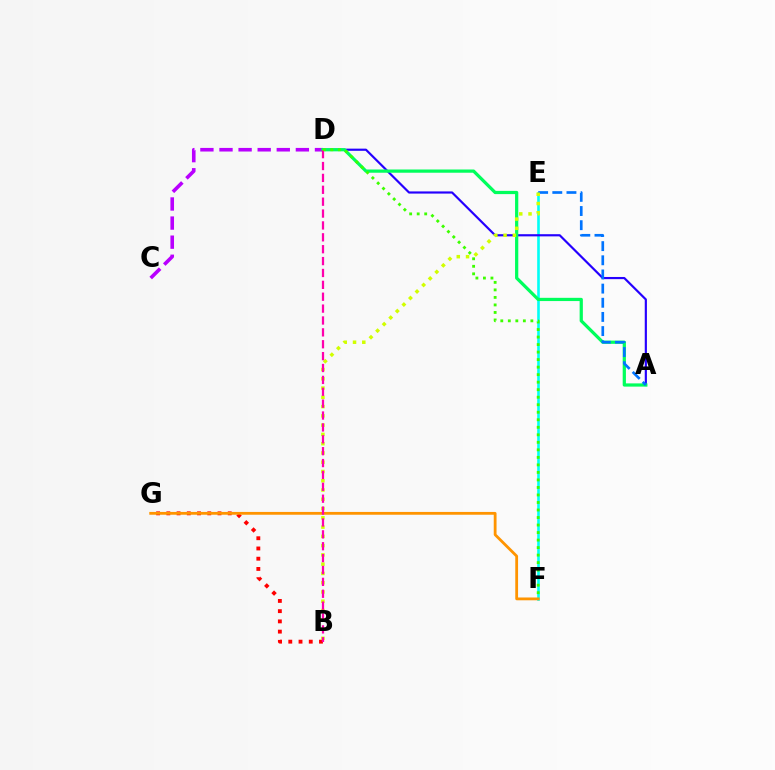{('C', 'D'): [{'color': '#b900ff', 'line_style': 'dashed', 'thickness': 2.59}], ('E', 'F'): [{'color': '#00fff6', 'line_style': 'solid', 'thickness': 1.88}], ('A', 'D'): [{'color': '#2500ff', 'line_style': 'solid', 'thickness': 1.57}, {'color': '#00ff5c', 'line_style': 'solid', 'thickness': 2.33}], ('B', 'G'): [{'color': '#ff0000', 'line_style': 'dotted', 'thickness': 2.78}], ('A', 'E'): [{'color': '#0074ff', 'line_style': 'dashed', 'thickness': 1.92}], ('F', 'G'): [{'color': '#ff9400', 'line_style': 'solid', 'thickness': 2.02}], ('B', 'E'): [{'color': '#d1ff00', 'line_style': 'dotted', 'thickness': 2.52}], ('B', 'D'): [{'color': '#ff00ac', 'line_style': 'dashed', 'thickness': 1.61}], ('D', 'F'): [{'color': '#3dff00', 'line_style': 'dotted', 'thickness': 2.04}]}